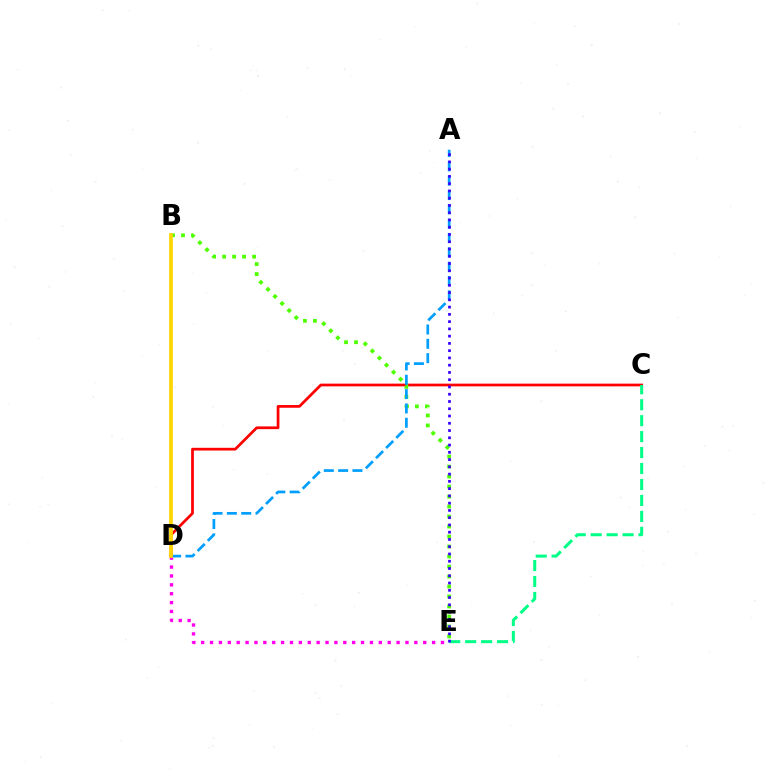{('C', 'D'): [{'color': '#ff0000', 'line_style': 'solid', 'thickness': 1.97}], ('C', 'E'): [{'color': '#00ff86', 'line_style': 'dashed', 'thickness': 2.17}], ('D', 'E'): [{'color': '#ff00ed', 'line_style': 'dotted', 'thickness': 2.41}], ('B', 'E'): [{'color': '#4fff00', 'line_style': 'dotted', 'thickness': 2.72}], ('A', 'D'): [{'color': '#009eff', 'line_style': 'dashed', 'thickness': 1.95}], ('A', 'E'): [{'color': '#3700ff', 'line_style': 'dotted', 'thickness': 1.97}], ('B', 'D'): [{'color': '#ffd500', 'line_style': 'solid', 'thickness': 2.68}]}